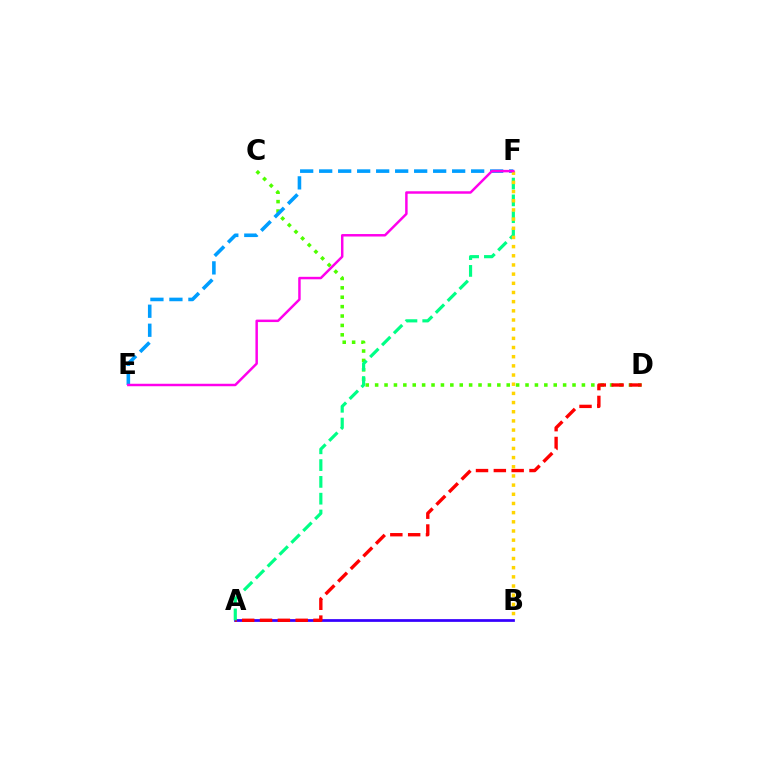{('C', 'D'): [{'color': '#4fff00', 'line_style': 'dotted', 'thickness': 2.55}], ('A', 'B'): [{'color': '#3700ff', 'line_style': 'solid', 'thickness': 1.97}], ('A', 'D'): [{'color': '#ff0000', 'line_style': 'dashed', 'thickness': 2.42}], ('E', 'F'): [{'color': '#009eff', 'line_style': 'dashed', 'thickness': 2.58}, {'color': '#ff00ed', 'line_style': 'solid', 'thickness': 1.78}], ('A', 'F'): [{'color': '#00ff86', 'line_style': 'dashed', 'thickness': 2.28}], ('B', 'F'): [{'color': '#ffd500', 'line_style': 'dotted', 'thickness': 2.49}]}